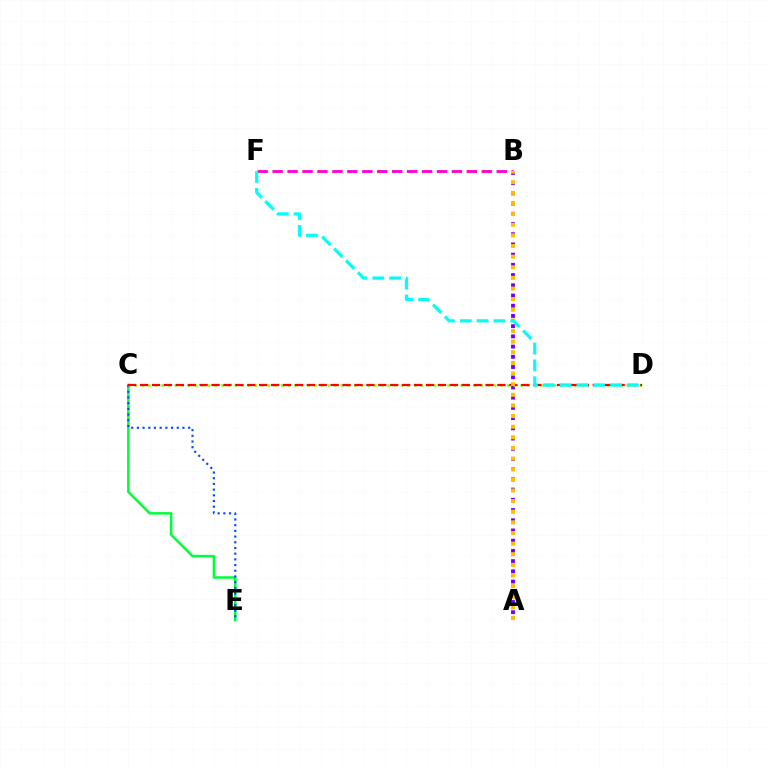{('C', 'E'): [{'color': '#00ff39', 'line_style': 'solid', 'thickness': 1.8}, {'color': '#004bff', 'line_style': 'dotted', 'thickness': 1.55}], ('A', 'B'): [{'color': '#7200ff', 'line_style': 'dotted', 'thickness': 2.78}, {'color': '#ffbd00', 'line_style': 'dotted', 'thickness': 2.89}], ('C', 'D'): [{'color': '#84ff00', 'line_style': 'dotted', 'thickness': 1.81}, {'color': '#ff0000', 'line_style': 'dashed', 'thickness': 1.62}], ('B', 'F'): [{'color': '#ff00cf', 'line_style': 'dashed', 'thickness': 2.03}], ('D', 'F'): [{'color': '#00fff6', 'line_style': 'dashed', 'thickness': 2.29}]}